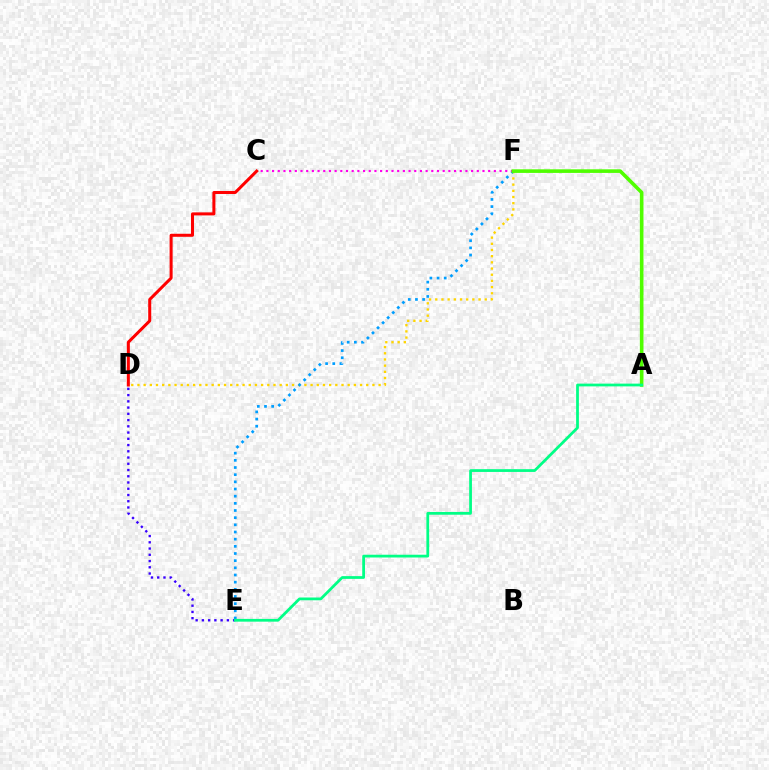{('D', 'F'): [{'color': '#ffd500', 'line_style': 'dotted', 'thickness': 1.68}], ('D', 'E'): [{'color': '#3700ff', 'line_style': 'dotted', 'thickness': 1.7}], ('E', 'F'): [{'color': '#009eff', 'line_style': 'dotted', 'thickness': 1.95}], ('C', 'F'): [{'color': '#ff00ed', 'line_style': 'dotted', 'thickness': 1.55}], ('A', 'F'): [{'color': '#4fff00', 'line_style': 'solid', 'thickness': 2.6}], ('A', 'E'): [{'color': '#00ff86', 'line_style': 'solid', 'thickness': 1.99}], ('C', 'D'): [{'color': '#ff0000', 'line_style': 'solid', 'thickness': 2.18}]}